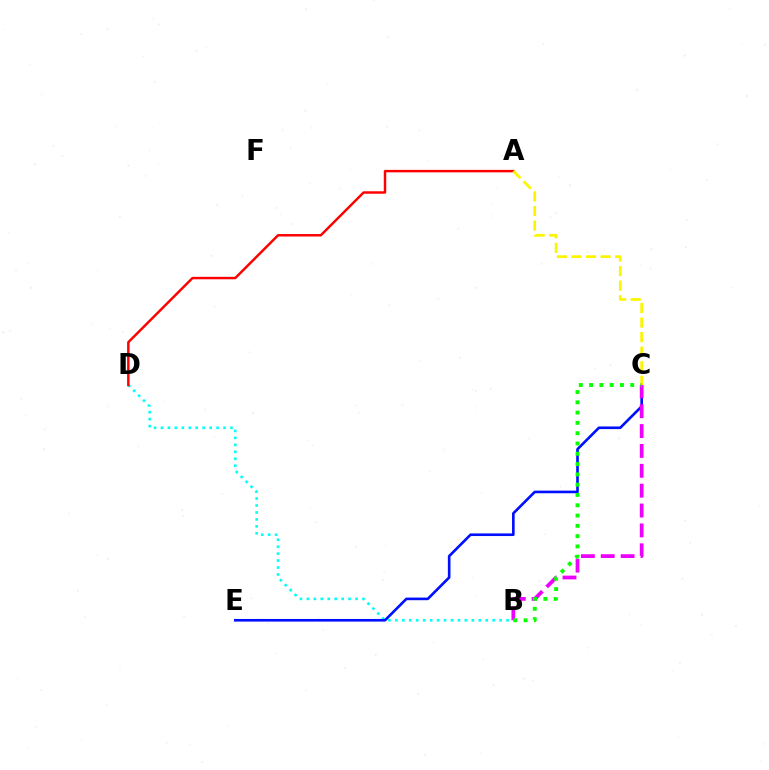{('B', 'D'): [{'color': '#00fff6', 'line_style': 'dotted', 'thickness': 1.89}], ('A', 'D'): [{'color': '#ff0000', 'line_style': 'solid', 'thickness': 1.77}], ('C', 'E'): [{'color': '#0010ff', 'line_style': 'solid', 'thickness': 1.89}], ('B', 'C'): [{'color': '#ee00ff', 'line_style': 'dashed', 'thickness': 2.7}, {'color': '#08ff00', 'line_style': 'dotted', 'thickness': 2.8}], ('A', 'C'): [{'color': '#fcf500', 'line_style': 'dashed', 'thickness': 1.98}]}